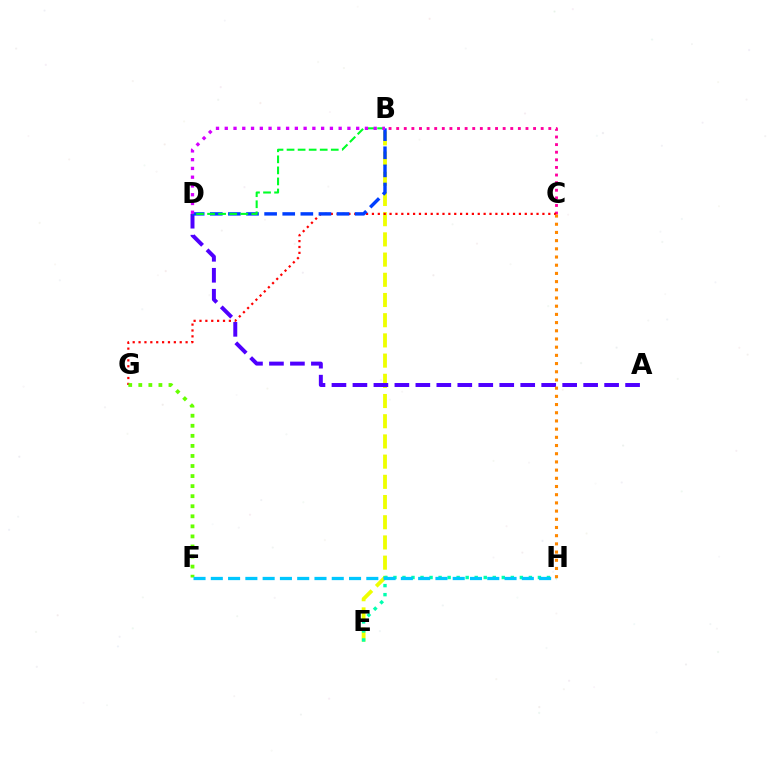{('B', 'E'): [{'color': '#eeff00', 'line_style': 'dashed', 'thickness': 2.74}], ('A', 'D'): [{'color': '#4f00ff', 'line_style': 'dashed', 'thickness': 2.85}], ('E', 'H'): [{'color': '#00ffaf', 'line_style': 'dotted', 'thickness': 2.45}], ('B', 'C'): [{'color': '#ff00a0', 'line_style': 'dotted', 'thickness': 2.07}], ('C', 'G'): [{'color': '#ff0000', 'line_style': 'dotted', 'thickness': 1.6}], ('F', 'G'): [{'color': '#66ff00', 'line_style': 'dotted', 'thickness': 2.73}], ('B', 'D'): [{'color': '#003fff', 'line_style': 'dashed', 'thickness': 2.46}, {'color': '#00ff27', 'line_style': 'dashed', 'thickness': 1.5}, {'color': '#d600ff', 'line_style': 'dotted', 'thickness': 2.38}], ('F', 'H'): [{'color': '#00c7ff', 'line_style': 'dashed', 'thickness': 2.35}], ('C', 'H'): [{'color': '#ff8800', 'line_style': 'dotted', 'thickness': 2.23}]}